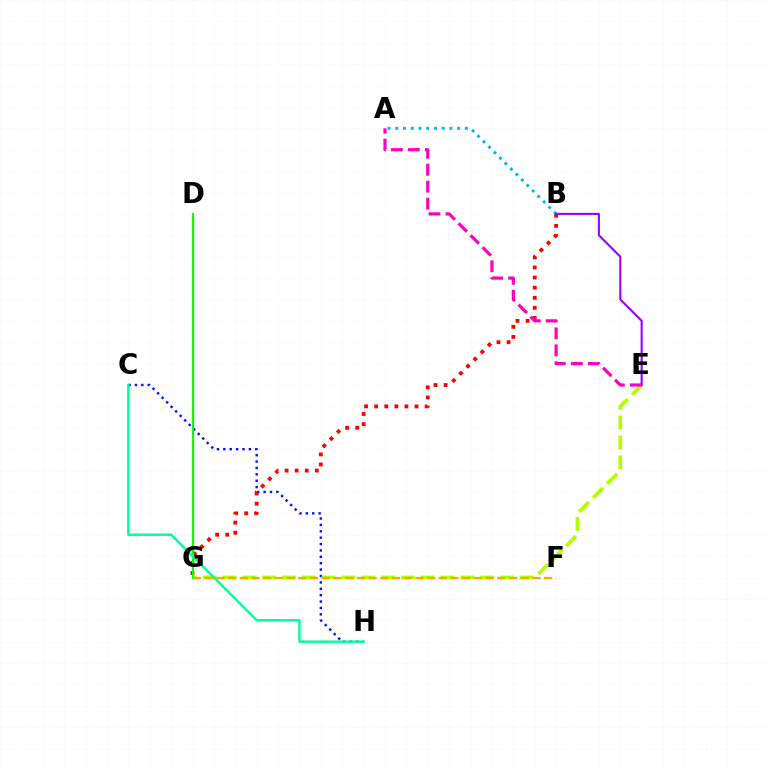{('C', 'H'): [{'color': '#0010ff', 'line_style': 'dotted', 'thickness': 1.74}, {'color': '#00ff9d', 'line_style': 'solid', 'thickness': 1.78}], ('E', 'G'): [{'color': '#b3ff00', 'line_style': 'dashed', 'thickness': 2.69}], ('B', 'G'): [{'color': '#ff0000', 'line_style': 'dotted', 'thickness': 2.74}], ('D', 'G'): [{'color': '#08ff00', 'line_style': 'solid', 'thickness': 1.56}], ('A', 'B'): [{'color': '#00b5ff', 'line_style': 'dotted', 'thickness': 2.1}], ('B', 'E'): [{'color': '#9b00ff', 'line_style': 'solid', 'thickness': 1.52}], ('A', 'E'): [{'color': '#ff00bd', 'line_style': 'dashed', 'thickness': 2.3}], ('F', 'G'): [{'color': '#ffa500', 'line_style': 'dashed', 'thickness': 1.59}]}